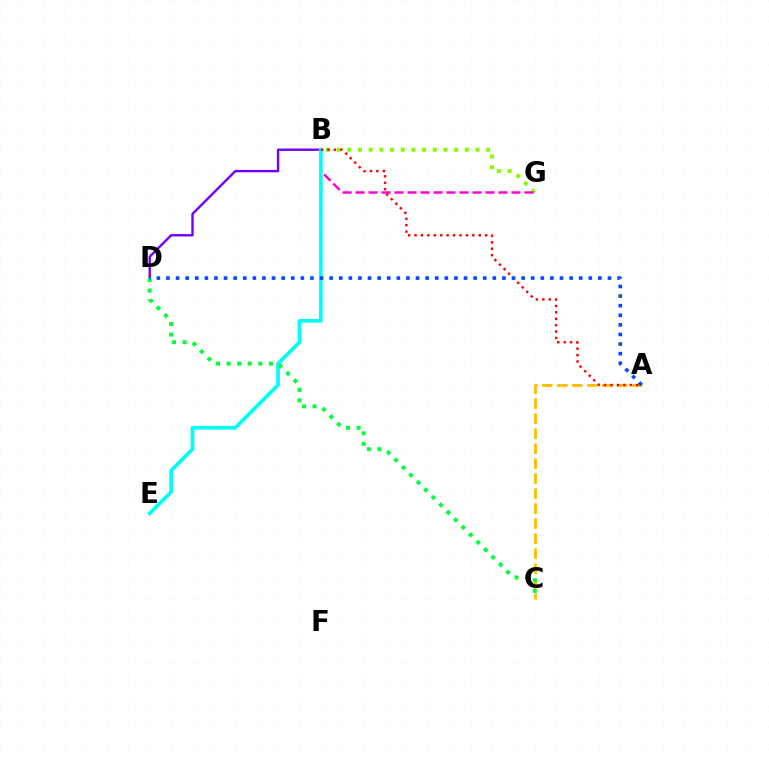{('A', 'C'): [{'color': '#ffbd00', 'line_style': 'dashed', 'thickness': 2.04}], ('B', 'D'): [{'color': '#7200ff', 'line_style': 'solid', 'thickness': 1.72}], ('B', 'G'): [{'color': '#84ff00', 'line_style': 'dotted', 'thickness': 2.9}, {'color': '#ff00cf', 'line_style': 'dashed', 'thickness': 1.76}], ('B', 'E'): [{'color': '#00fff6', 'line_style': 'solid', 'thickness': 2.69}], ('A', 'B'): [{'color': '#ff0000', 'line_style': 'dotted', 'thickness': 1.74}], ('C', 'D'): [{'color': '#00ff39', 'line_style': 'dotted', 'thickness': 2.87}], ('A', 'D'): [{'color': '#004bff', 'line_style': 'dotted', 'thickness': 2.61}]}